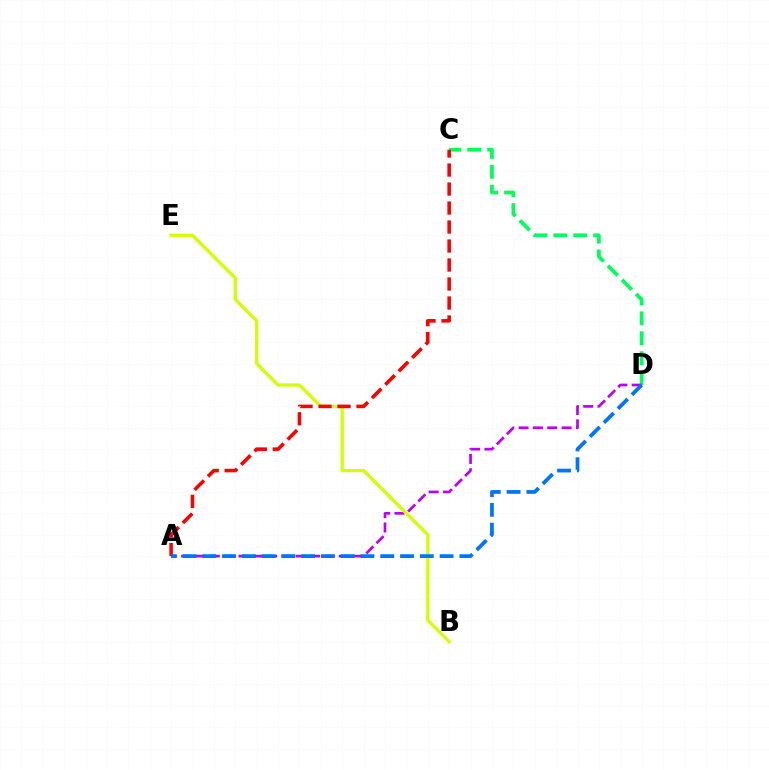{('C', 'D'): [{'color': '#00ff5c', 'line_style': 'dashed', 'thickness': 2.7}], ('A', 'D'): [{'color': '#b900ff', 'line_style': 'dashed', 'thickness': 1.95}, {'color': '#0074ff', 'line_style': 'dashed', 'thickness': 2.69}], ('B', 'E'): [{'color': '#d1ff00', 'line_style': 'solid', 'thickness': 2.33}], ('A', 'C'): [{'color': '#ff0000', 'line_style': 'dashed', 'thickness': 2.58}]}